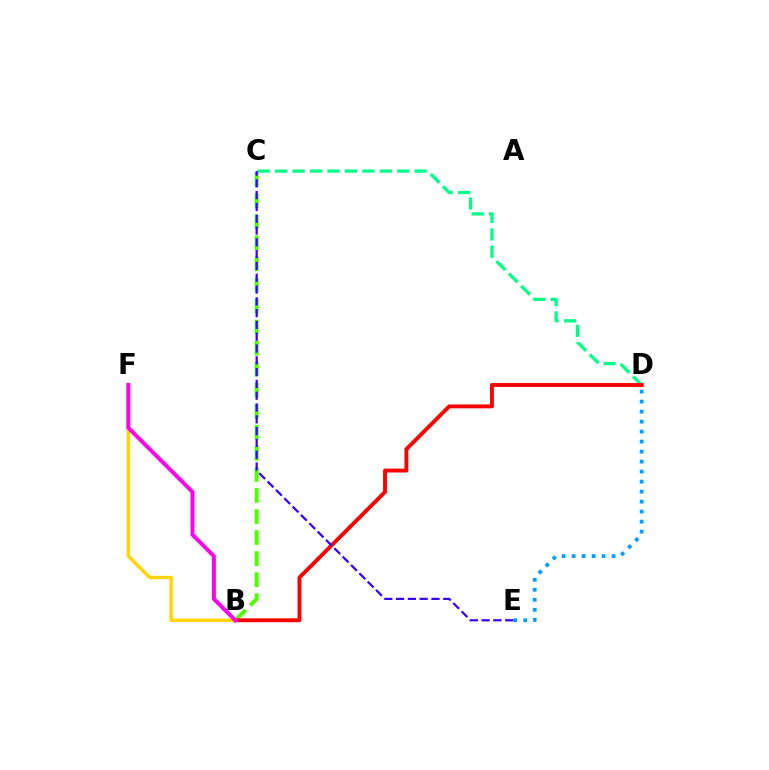{('C', 'D'): [{'color': '#00ff86', 'line_style': 'dashed', 'thickness': 2.37}], ('B', 'C'): [{'color': '#4fff00', 'line_style': 'dashed', 'thickness': 2.86}], ('D', 'E'): [{'color': '#009eff', 'line_style': 'dotted', 'thickness': 2.72}], ('B', 'D'): [{'color': '#ff0000', 'line_style': 'solid', 'thickness': 2.79}], ('B', 'F'): [{'color': '#ffd500', 'line_style': 'solid', 'thickness': 2.47}, {'color': '#ff00ed', 'line_style': 'solid', 'thickness': 2.84}], ('C', 'E'): [{'color': '#3700ff', 'line_style': 'dashed', 'thickness': 1.6}]}